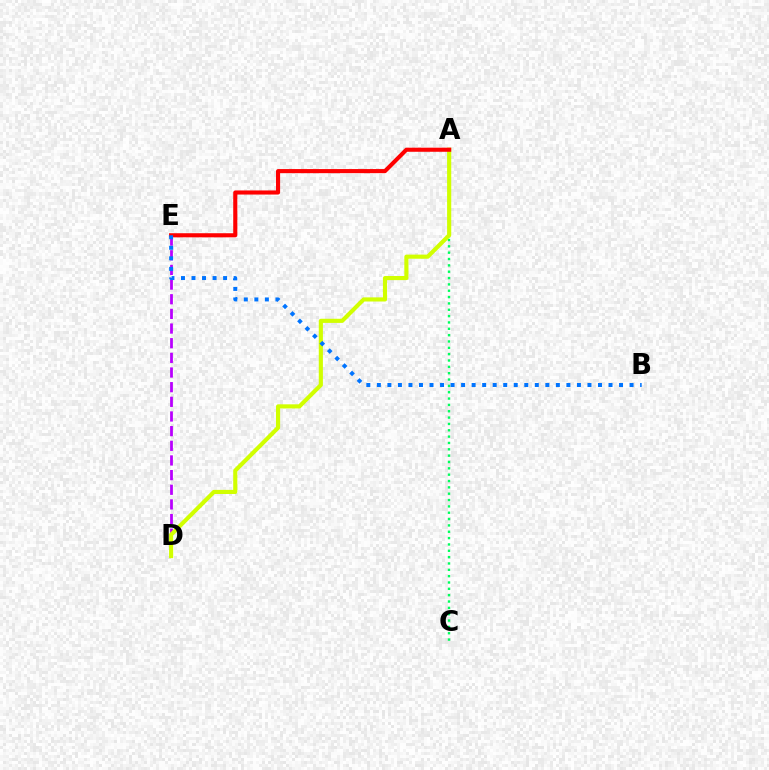{('A', 'C'): [{'color': '#00ff5c', 'line_style': 'dotted', 'thickness': 1.72}], ('D', 'E'): [{'color': '#b900ff', 'line_style': 'dashed', 'thickness': 1.99}], ('A', 'D'): [{'color': '#d1ff00', 'line_style': 'solid', 'thickness': 2.97}], ('A', 'E'): [{'color': '#ff0000', 'line_style': 'solid', 'thickness': 2.95}], ('B', 'E'): [{'color': '#0074ff', 'line_style': 'dotted', 'thickness': 2.86}]}